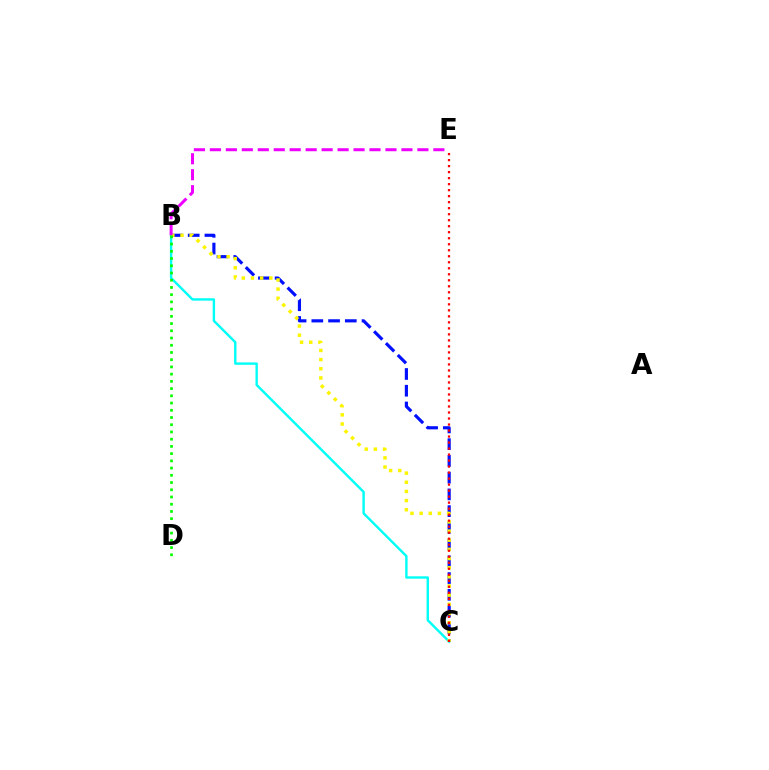{('B', 'C'): [{'color': '#0010ff', 'line_style': 'dashed', 'thickness': 2.27}, {'color': '#00fff6', 'line_style': 'solid', 'thickness': 1.73}, {'color': '#fcf500', 'line_style': 'dotted', 'thickness': 2.49}], ('B', 'E'): [{'color': '#ee00ff', 'line_style': 'dashed', 'thickness': 2.17}], ('C', 'E'): [{'color': '#ff0000', 'line_style': 'dotted', 'thickness': 1.63}], ('B', 'D'): [{'color': '#08ff00', 'line_style': 'dotted', 'thickness': 1.96}]}